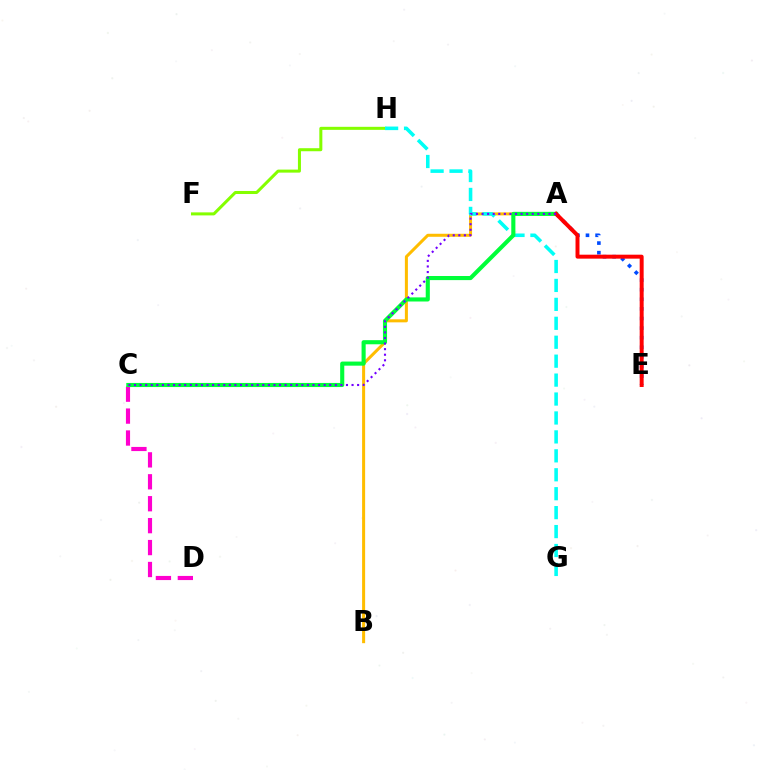{('A', 'B'): [{'color': '#ffbd00', 'line_style': 'solid', 'thickness': 2.18}], ('C', 'D'): [{'color': '#ff00cf', 'line_style': 'dashed', 'thickness': 2.98}], ('F', 'H'): [{'color': '#84ff00', 'line_style': 'solid', 'thickness': 2.18}], ('G', 'H'): [{'color': '#00fff6', 'line_style': 'dashed', 'thickness': 2.57}], ('A', 'E'): [{'color': '#004bff', 'line_style': 'dotted', 'thickness': 2.61}, {'color': '#ff0000', 'line_style': 'solid', 'thickness': 2.85}], ('A', 'C'): [{'color': '#00ff39', 'line_style': 'solid', 'thickness': 2.96}, {'color': '#7200ff', 'line_style': 'dotted', 'thickness': 1.52}]}